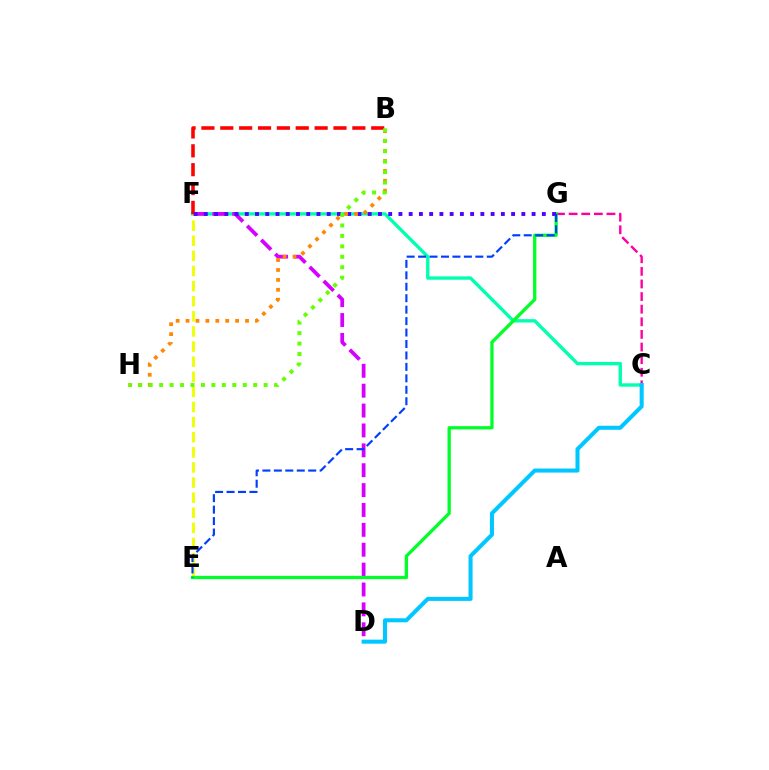{('C', 'F'): [{'color': '#00ffaf', 'line_style': 'solid', 'thickness': 2.42}], ('D', 'F'): [{'color': '#d600ff', 'line_style': 'dashed', 'thickness': 2.7}], ('C', 'G'): [{'color': '#ff00a0', 'line_style': 'dashed', 'thickness': 1.71}], ('B', 'F'): [{'color': '#ff0000', 'line_style': 'dashed', 'thickness': 2.56}], ('E', 'F'): [{'color': '#eeff00', 'line_style': 'dashed', 'thickness': 2.05}], ('C', 'D'): [{'color': '#00c7ff', 'line_style': 'solid', 'thickness': 2.91}], ('E', 'G'): [{'color': '#00ff27', 'line_style': 'solid', 'thickness': 2.36}, {'color': '#003fff', 'line_style': 'dashed', 'thickness': 1.56}], ('F', 'G'): [{'color': '#4f00ff', 'line_style': 'dotted', 'thickness': 2.78}], ('B', 'H'): [{'color': '#ff8800', 'line_style': 'dotted', 'thickness': 2.69}, {'color': '#66ff00', 'line_style': 'dotted', 'thickness': 2.84}]}